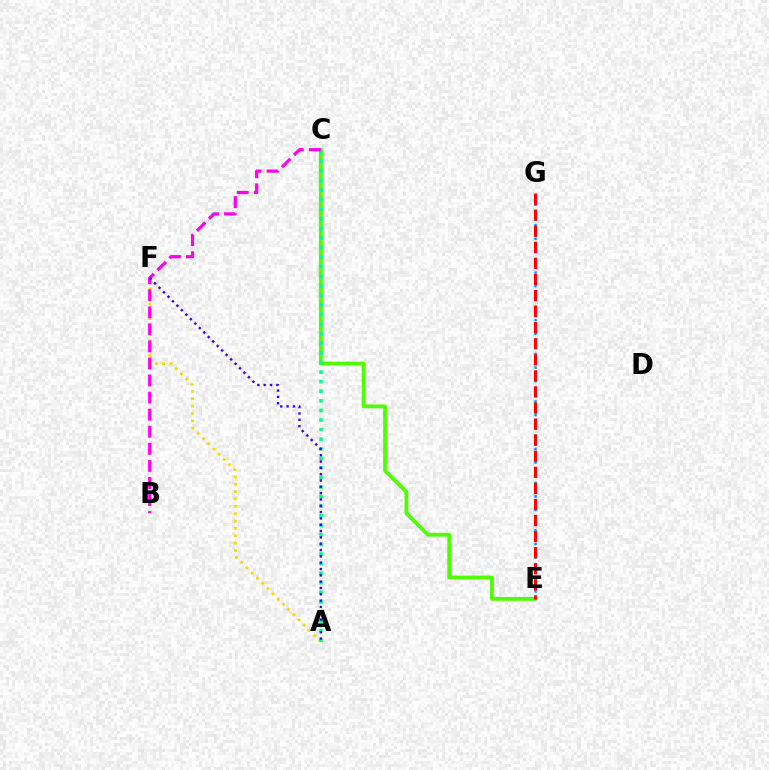{('C', 'E'): [{'color': '#4fff00', 'line_style': 'solid', 'thickness': 2.74}], ('A', 'F'): [{'color': '#ffd500', 'line_style': 'dotted', 'thickness': 2.0}, {'color': '#3700ff', 'line_style': 'dotted', 'thickness': 1.72}], ('A', 'C'): [{'color': '#00ff86', 'line_style': 'dotted', 'thickness': 2.6}], ('E', 'G'): [{'color': '#009eff', 'line_style': 'dotted', 'thickness': 1.84}, {'color': '#ff0000', 'line_style': 'dashed', 'thickness': 2.18}], ('B', 'C'): [{'color': '#ff00ed', 'line_style': 'dashed', 'thickness': 2.32}]}